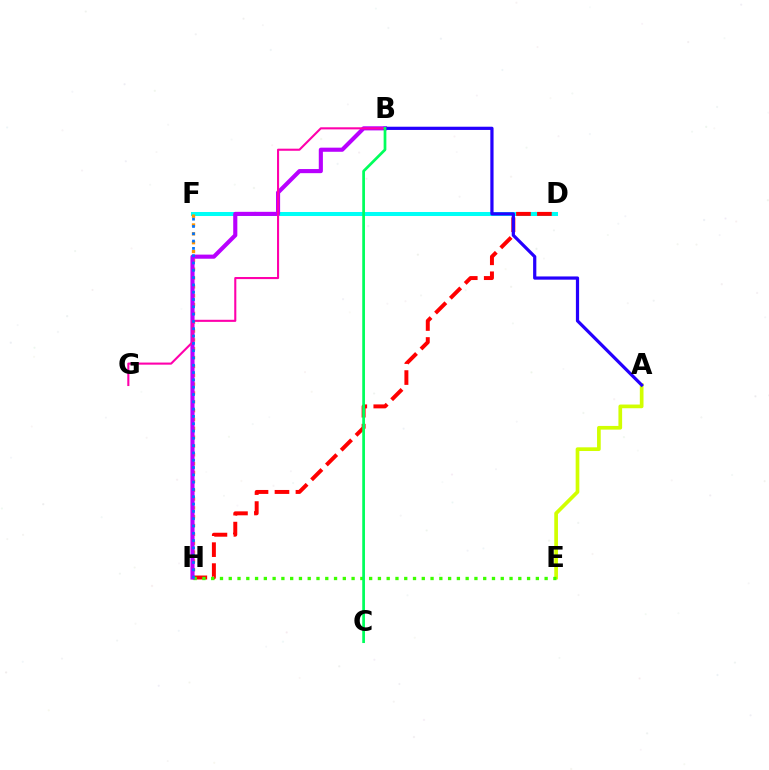{('D', 'F'): [{'color': '#00fff6', 'line_style': 'solid', 'thickness': 2.89}], ('A', 'E'): [{'color': '#d1ff00', 'line_style': 'solid', 'thickness': 2.66}], ('F', 'H'): [{'color': '#ff9400', 'line_style': 'dotted', 'thickness': 2.4}, {'color': '#0074ff', 'line_style': 'dotted', 'thickness': 1.98}], ('D', 'H'): [{'color': '#ff0000', 'line_style': 'dashed', 'thickness': 2.85}], ('E', 'H'): [{'color': '#3dff00', 'line_style': 'dotted', 'thickness': 2.38}], ('B', 'H'): [{'color': '#b900ff', 'line_style': 'solid', 'thickness': 2.96}], ('A', 'B'): [{'color': '#2500ff', 'line_style': 'solid', 'thickness': 2.32}], ('B', 'G'): [{'color': '#ff00ac', 'line_style': 'solid', 'thickness': 1.51}], ('B', 'C'): [{'color': '#00ff5c', 'line_style': 'solid', 'thickness': 1.96}]}